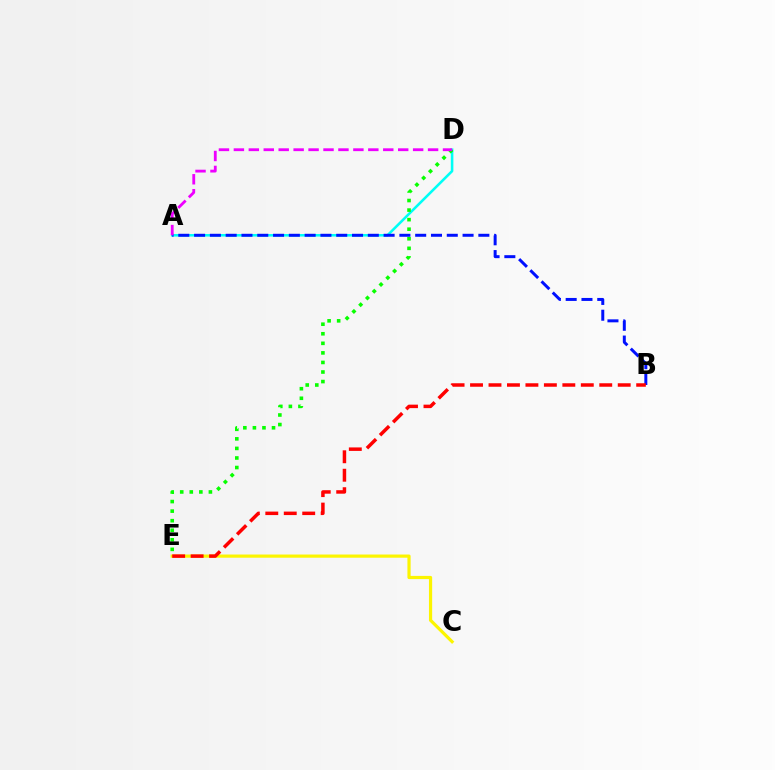{('C', 'E'): [{'color': '#fcf500', 'line_style': 'solid', 'thickness': 2.3}], ('A', 'D'): [{'color': '#00fff6', 'line_style': 'solid', 'thickness': 1.85}, {'color': '#ee00ff', 'line_style': 'dashed', 'thickness': 2.03}], ('D', 'E'): [{'color': '#08ff00', 'line_style': 'dotted', 'thickness': 2.6}], ('A', 'B'): [{'color': '#0010ff', 'line_style': 'dashed', 'thickness': 2.15}], ('B', 'E'): [{'color': '#ff0000', 'line_style': 'dashed', 'thickness': 2.51}]}